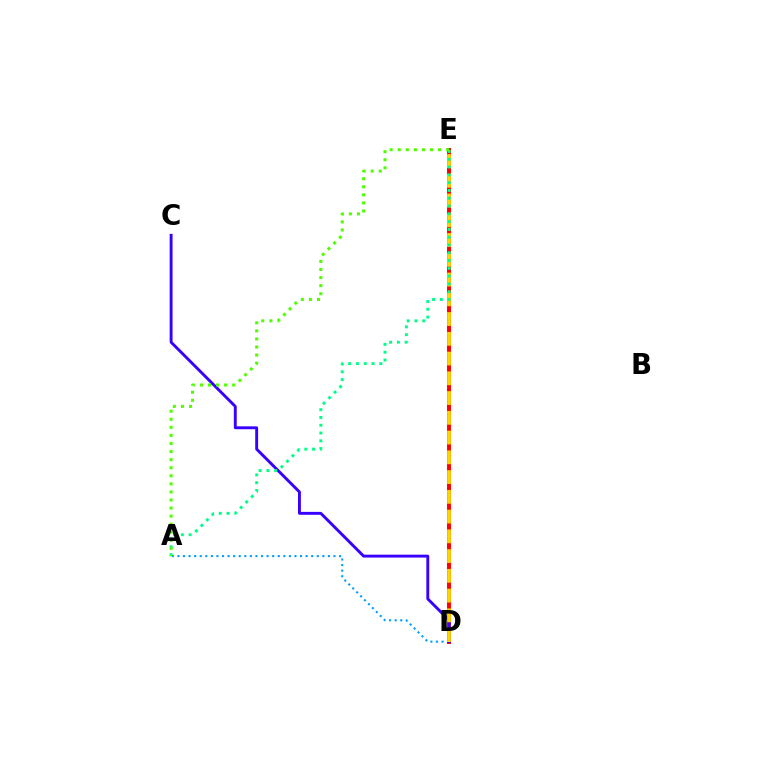{('A', 'D'): [{'color': '#009eff', 'line_style': 'dotted', 'thickness': 1.51}], ('D', 'E'): [{'color': '#ff00ed', 'line_style': 'dotted', 'thickness': 2.56}, {'color': '#ff0000', 'line_style': 'solid', 'thickness': 2.83}, {'color': '#ffd500', 'line_style': 'dashed', 'thickness': 2.68}], ('C', 'D'): [{'color': '#3700ff', 'line_style': 'solid', 'thickness': 2.08}], ('A', 'E'): [{'color': '#00ff86', 'line_style': 'dotted', 'thickness': 2.12}, {'color': '#4fff00', 'line_style': 'dotted', 'thickness': 2.19}]}